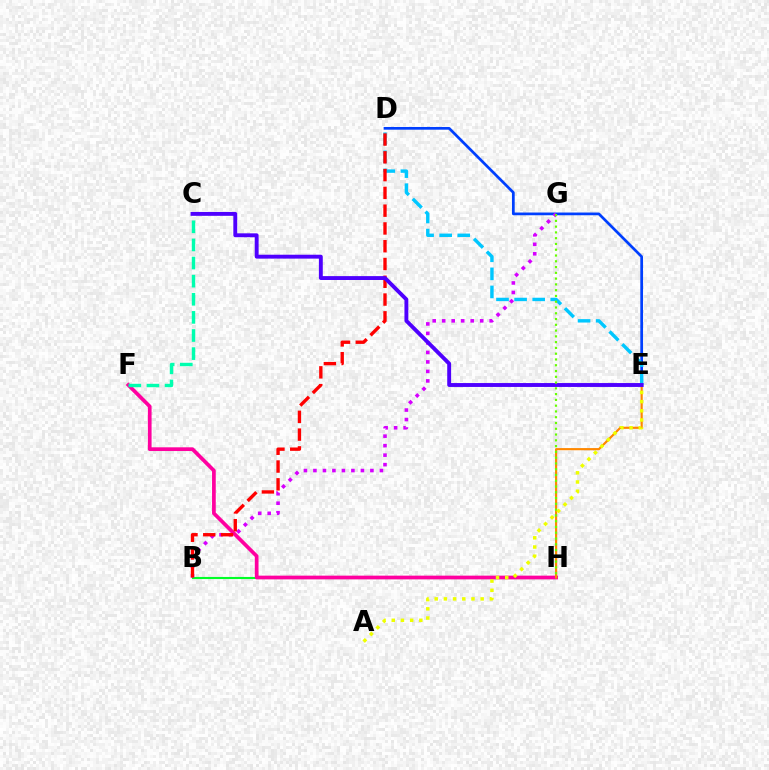{('B', 'H'): [{'color': '#00ff27', 'line_style': 'solid', 'thickness': 1.52}], ('D', 'E'): [{'color': '#003fff', 'line_style': 'solid', 'thickness': 1.96}, {'color': '#00c7ff', 'line_style': 'dashed', 'thickness': 2.46}], ('F', 'H'): [{'color': '#ff00a0', 'line_style': 'solid', 'thickness': 2.67}], ('E', 'H'): [{'color': '#ff8800', 'line_style': 'solid', 'thickness': 1.56}], ('A', 'E'): [{'color': '#eeff00', 'line_style': 'dotted', 'thickness': 2.5}], ('B', 'G'): [{'color': '#d600ff', 'line_style': 'dotted', 'thickness': 2.58}], ('C', 'F'): [{'color': '#00ffaf', 'line_style': 'dashed', 'thickness': 2.46}], ('B', 'D'): [{'color': '#ff0000', 'line_style': 'dashed', 'thickness': 2.42}], ('C', 'E'): [{'color': '#4f00ff', 'line_style': 'solid', 'thickness': 2.8}], ('G', 'H'): [{'color': '#66ff00', 'line_style': 'dotted', 'thickness': 1.57}]}